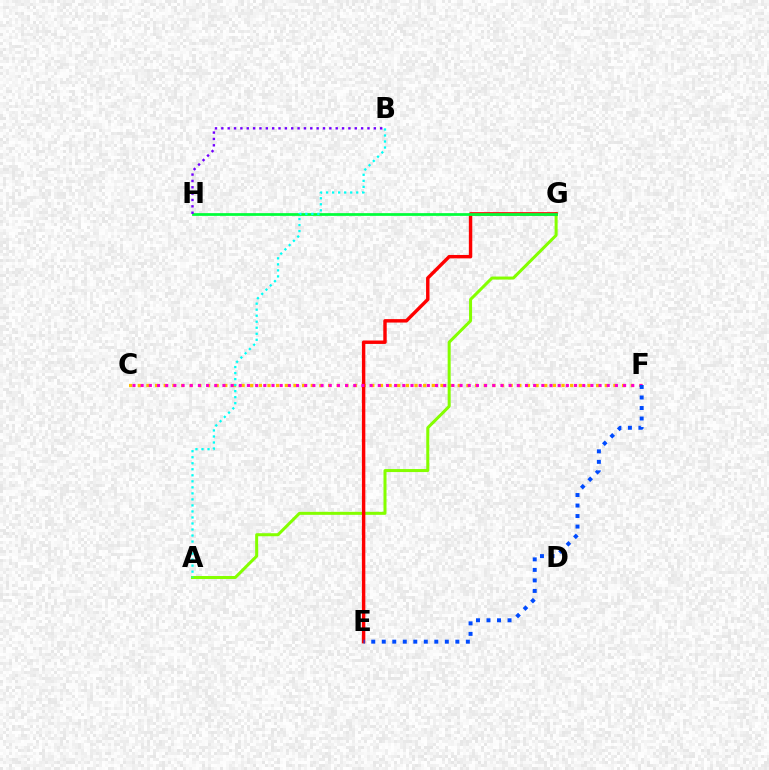{('C', 'F'): [{'color': '#ffbd00', 'line_style': 'dotted', 'thickness': 2.35}, {'color': '#ff00cf', 'line_style': 'dotted', 'thickness': 2.22}], ('A', 'G'): [{'color': '#84ff00', 'line_style': 'solid', 'thickness': 2.17}], ('E', 'G'): [{'color': '#ff0000', 'line_style': 'solid', 'thickness': 2.47}], ('G', 'H'): [{'color': '#00ff39', 'line_style': 'solid', 'thickness': 1.97}], ('A', 'B'): [{'color': '#00fff6', 'line_style': 'dotted', 'thickness': 1.64}], ('B', 'H'): [{'color': '#7200ff', 'line_style': 'dotted', 'thickness': 1.73}], ('E', 'F'): [{'color': '#004bff', 'line_style': 'dotted', 'thickness': 2.86}]}